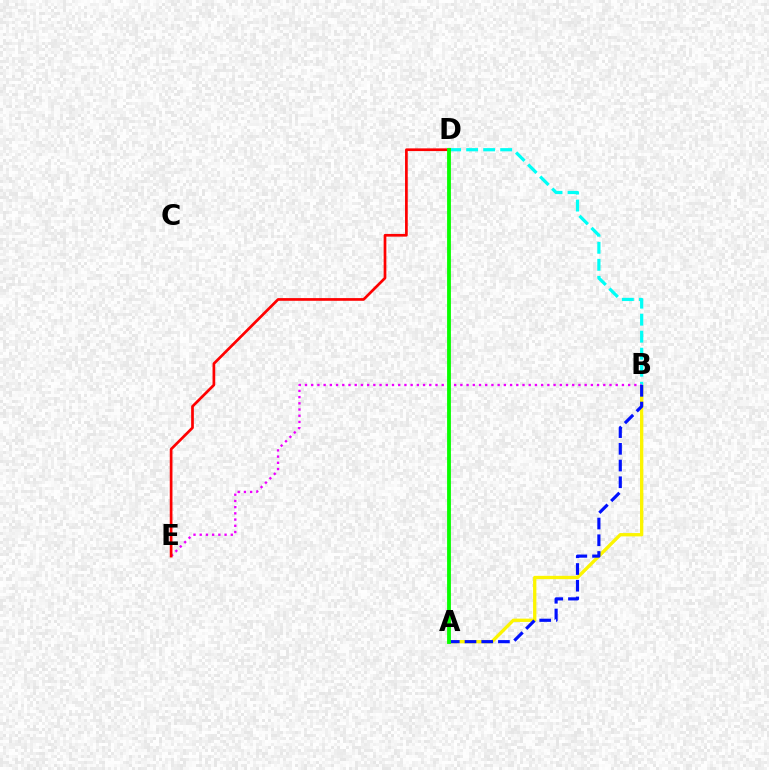{('A', 'B'): [{'color': '#fcf500', 'line_style': 'solid', 'thickness': 2.38}, {'color': '#0010ff', 'line_style': 'dashed', 'thickness': 2.27}], ('B', 'D'): [{'color': '#00fff6', 'line_style': 'dashed', 'thickness': 2.31}], ('B', 'E'): [{'color': '#ee00ff', 'line_style': 'dotted', 'thickness': 1.69}], ('D', 'E'): [{'color': '#ff0000', 'line_style': 'solid', 'thickness': 1.95}], ('A', 'D'): [{'color': '#08ff00', 'line_style': 'solid', 'thickness': 2.75}]}